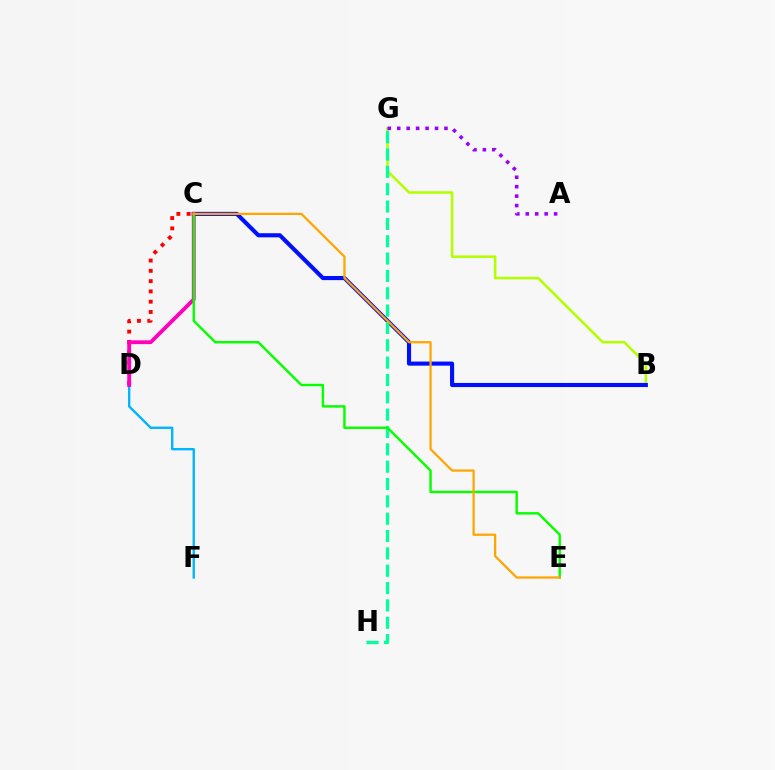{('B', 'G'): [{'color': '#b3ff00', 'line_style': 'solid', 'thickness': 1.84}], ('A', 'G'): [{'color': '#9b00ff', 'line_style': 'dotted', 'thickness': 2.57}], ('B', 'C'): [{'color': '#0010ff', 'line_style': 'solid', 'thickness': 2.96}], ('C', 'D'): [{'color': '#ff0000', 'line_style': 'dotted', 'thickness': 2.8}, {'color': '#ff00bd', 'line_style': 'solid', 'thickness': 2.75}], ('D', 'F'): [{'color': '#00b5ff', 'line_style': 'solid', 'thickness': 1.71}], ('G', 'H'): [{'color': '#00ff9d', 'line_style': 'dashed', 'thickness': 2.36}], ('C', 'E'): [{'color': '#08ff00', 'line_style': 'solid', 'thickness': 1.76}, {'color': '#ffa500', 'line_style': 'solid', 'thickness': 1.62}]}